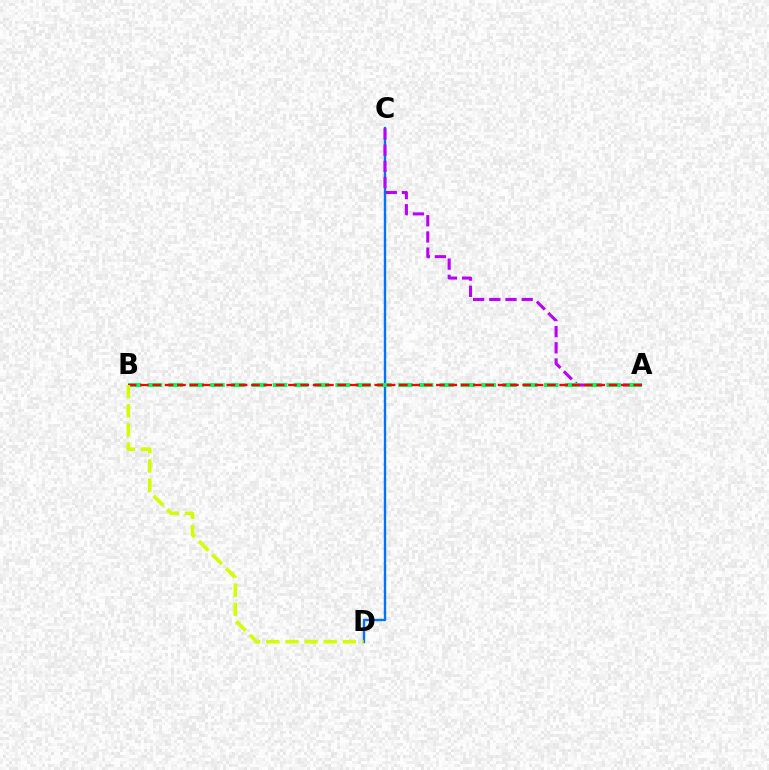{('C', 'D'): [{'color': '#0074ff', 'line_style': 'solid', 'thickness': 1.7}], ('A', 'C'): [{'color': '#b900ff', 'line_style': 'dashed', 'thickness': 2.2}], ('A', 'B'): [{'color': '#00ff5c', 'line_style': 'dashed', 'thickness': 2.83}, {'color': '#ff0000', 'line_style': 'dashed', 'thickness': 1.68}], ('B', 'D'): [{'color': '#d1ff00', 'line_style': 'dashed', 'thickness': 2.6}]}